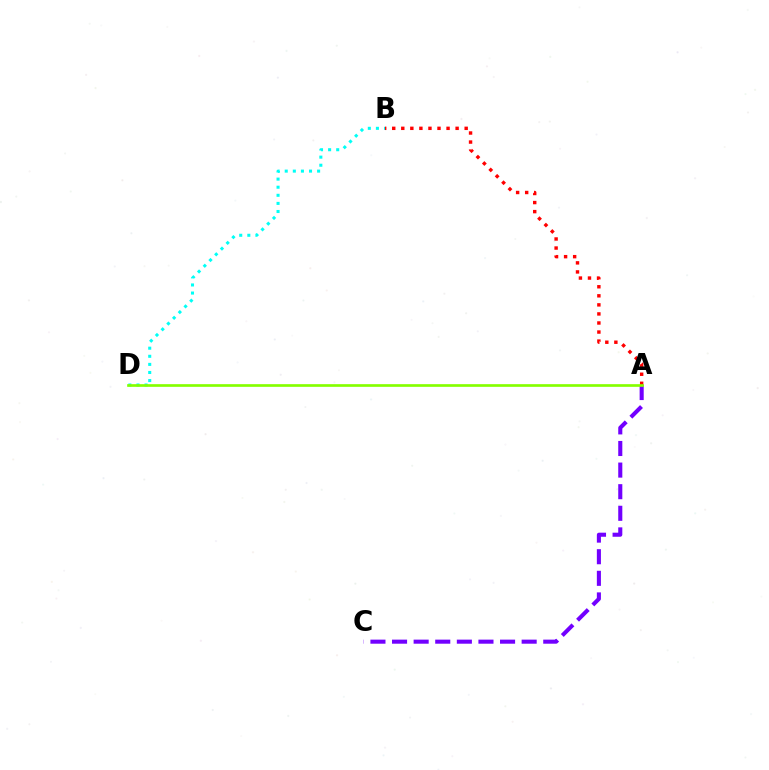{('A', 'C'): [{'color': '#7200ff', 'line_style': 'dashed', 'thickness': 2.93}], ('B', 'D'): [{'color': '#00fff6', 'line_style': 'dotted', 'thickness': 2.2}], ('A', 'B'): [{'color': '#ff0000', 'line_style': 'dotted', 'thickness': 2.46}], ('A', 'D'): [{'color': '#84ff00', 'line_style': 'solid', 'thickness': 1.93}]}